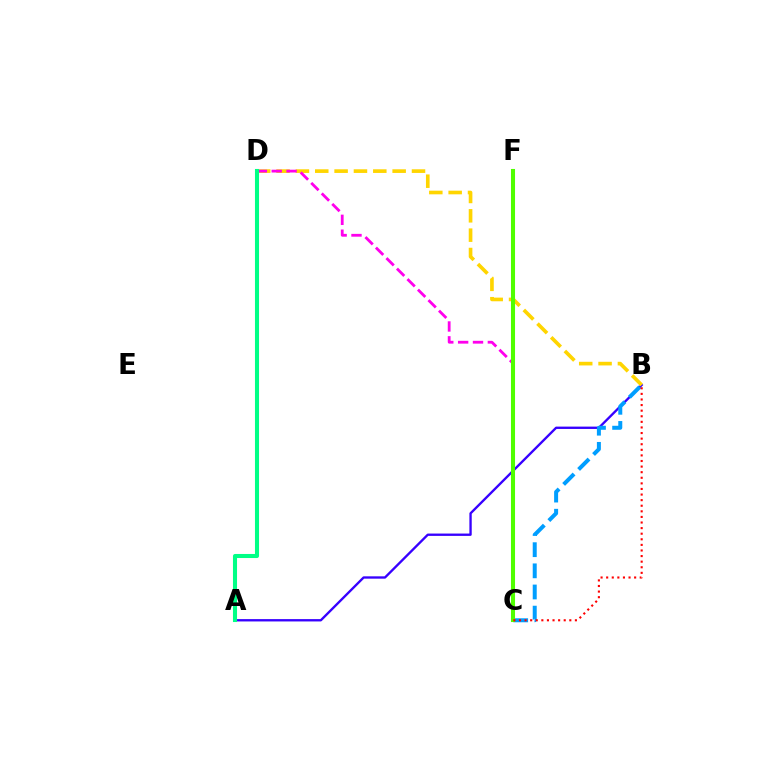{('A', 'B'): [{'color': '#3700ff', 'line_style': 'solid', 'thickness': 1.69}], ('B', 'D'): [{'color': '#ffd500', 'line_style': 'dashed', 'thickness': 2.63}], ('B', 'C'): [{'color': '#009eff', 'line_style': 'dashed', 'thickness': 2.87}, {'color': '#ff0000', 'line_style': 'dotted', 'thickness': 1.52}], ('C', 'D'): [{'color': '#ff00ed', 'line_style': 'dashed', 'thickness': 2.02}], ('C', 'F'): [{'color': '#4fff00', 'line_style': 'solid', 'thickness': 2.93}], ('A', 'D'): [{'color': '#00ff86', 'line_style': 'solid', 'thickness': 2.93}]}